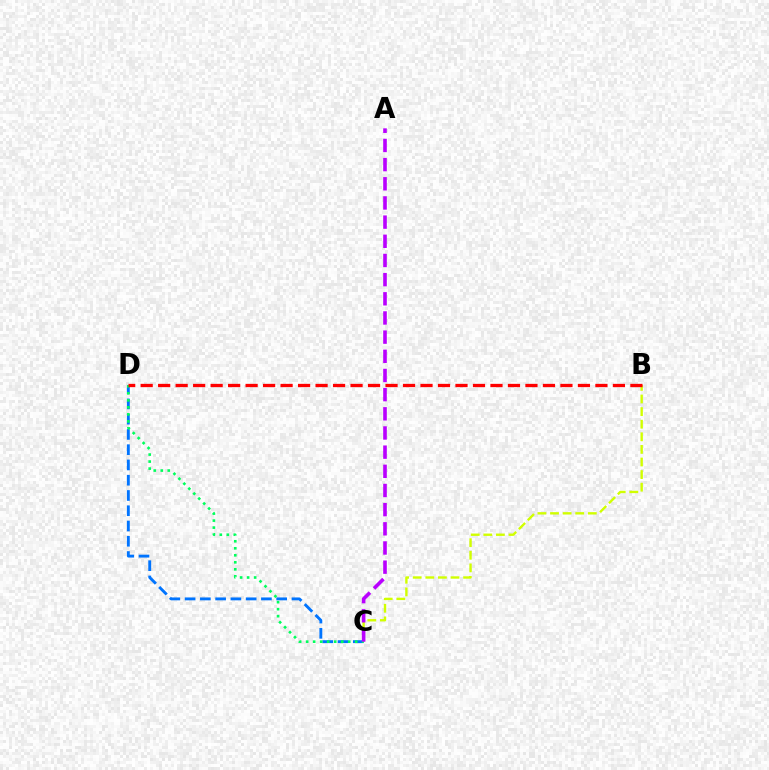{('B', 'C'): [{'color': '#d1ff00', 'line_style': 'dashed', 'thickness': 1.71}], ('C', 'D'): [{'color': '#0074ff', 'line_style': 'dashed', 'thickness': 2.07}, {'color': '#00ff5c', 'line_style': 'dotted', 'thickness': 1.9}], ('A', 'C'): [{'color': '#b900ff', 'line_style': 'dashed', 'thickness': 2.6}], ('B', 'D'): [{'color': '#ff0000', 'line_style': 'dashed', 'thickness': 2.38}]}